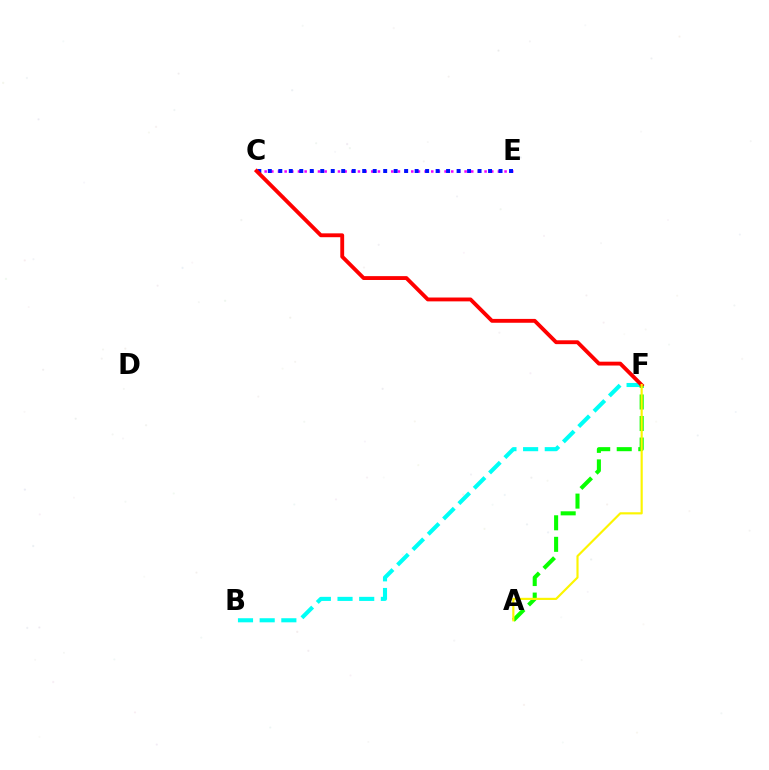{('B', 'F'): [{'color': '#00fff6', 'line_style': 'dashed', 'thickness': 2.94}], ('C', 'E'): [{'color': '#ee00ff', 'line_style': 'dotted', 'thickness': 1.81}, {'color': '#0010ff', 'line_style': 'dotted', 'thickness': 2.85}], ('A', 'F'): [{'color': '#08ff00', 'line_style': 'dashed', 'thickness': 2.93}, {'color': '#fcf500', 'line_style': 'solid', 'thickness': 1.55}], ('C', 'F'): [{'color': '#ff0000', 'line_style': 'solid', 'thickness': 2.78}]}